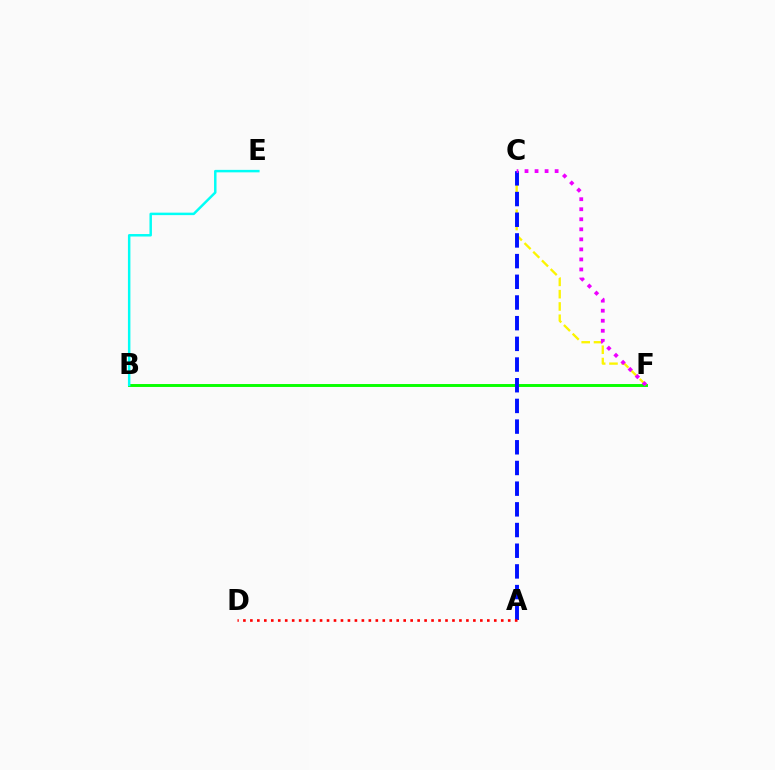{('B', 'F'): [{'color': '#08ff00', 'line_style': 'solid', 'thickness': 2.1}], ('C', 'F'): [{'color': '#fcf500', 'line_style': 'dashed', 'thickness': 1.67}, {'color': '#ee00ff', 'line_style': 'dotted', 'thickness': 2.73}], ('A', 'C'): [{'color': '#0010ff', 'line_style': 'dashed', 'thickness': 2.81}], ('B', 'E'): [{'color': '#00fff6', 'line_style': 'solid', 'thickness': 1.78}], ('A', 'D'): [{'color': '#ff0000', 'line_style': 'dotted', 'thickness': 1.89}]}